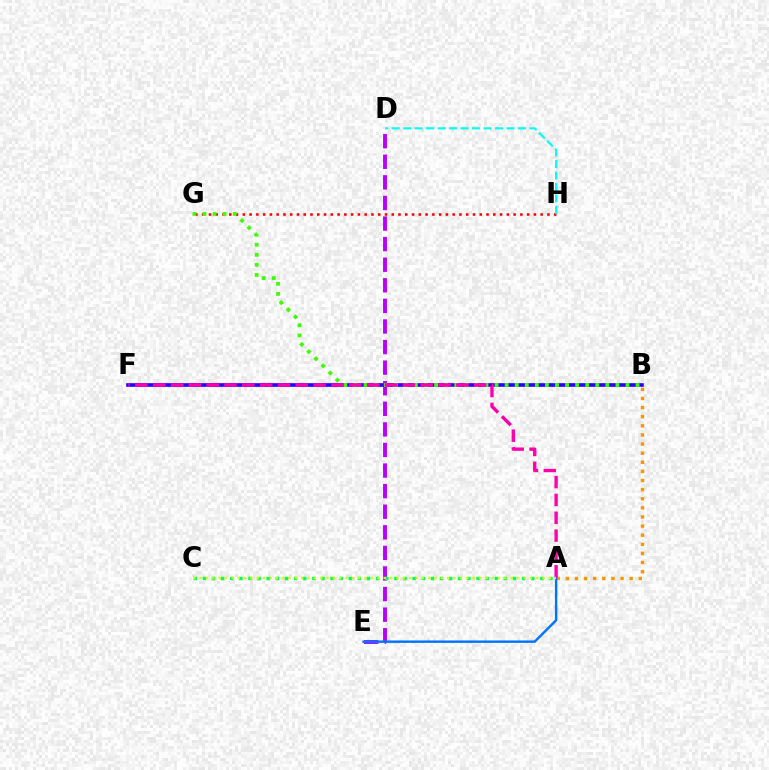{('D', 'E'): [{'color': '#b900ff', 'line_style': 'dashed', 'thickness': 2.8}], ('A', 'C'): [{'color': '#00ff5c', 'line_style': 'dotted', 'thickness': 2.48}, {'color': '#d1ff00', 'line_style': 'dotted', 'thickness': 1.73}], ('G', 'H'): [{'color': '#ff0000', 'line_style': 'dotted', 'thickness': 1.84}], ('B', 'F'): [{'color': '#2500ff', 'line_style': 'solid', 'thickness': 2.62}], ('A', 'B'): [{'color': '#ff9400', 'line_style': 'dotted', 'thickness': 2.48}], ('B', 'G'): [{'color': '#3dff00', 'line_style': 'dotted', 'thickness': 2.74}], ('A', 'E'): [{'color': '#0074ff', 'line_style': 'solid', 'thickness': 1.74}], ('D', 'H'): [{'color': '#00fff6', 'line_style': 'dashed', 'thickness': 1.56}], ('A', 'F'): [{'color': '#ff00ac', 'line_style': 'dashed', 'thickness': 2.42}]}